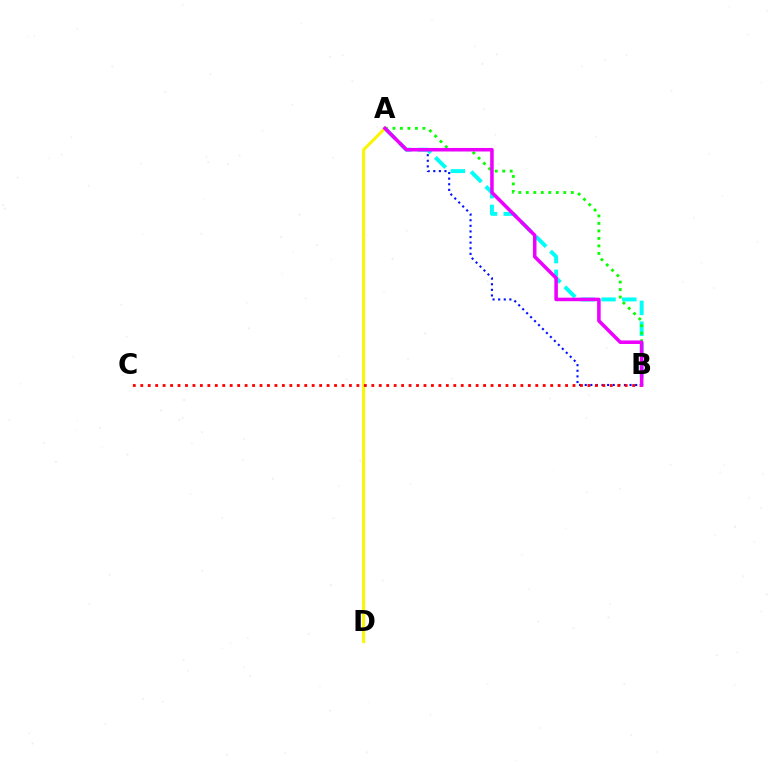{('A', 'B'): [{'color': '#00fff6', 'line_style': 'dashed', 'thickness': 2.83}, {'color': '#08ff00', 'line_style': 'dotted', 'thickness': 2.04}, {'color': '#0010ff', 'line_style': 'dotted', 'thickness': 1.52}, {'color': '#ee00ff', 'line_style': 'solid', 'thickness': 2.55}], ('A', 'D'): [{'color': '#fcf500', 'line_style': 'solid', 'thickness': 2.14}], ('B', 'C'): [{'color': '#ff0000', 'line_style': 'dotted', 'thickness': 2.02}]}